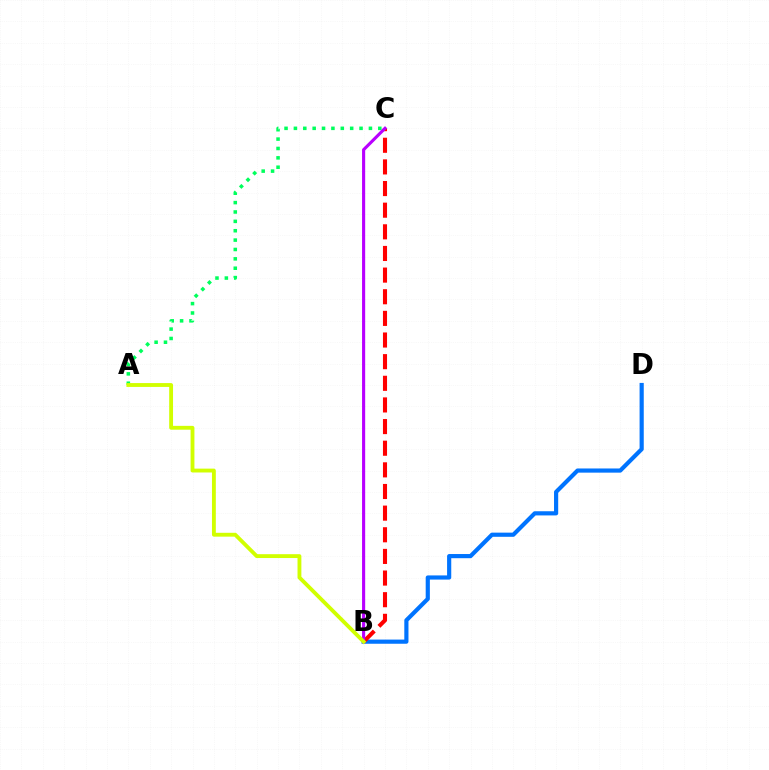{('A', 'C'): [{'color': '#00ff5c', 'line_style': 'dotted', 'thickness': 2.55}], ('B', 'D'): [{'color': '#0074ff', 'line_style': 'solid', 'thickness': 3.0}], ('B', 'C'): [{'color': '#ff0000', 'line_style': 'dashed', 'thickness': 2.94}, {'color': '#b900ff', 'line_style': 'solid', 'thickness': 2.24}], ('A', 'B'): [{'color': '#d1ff00', 'line_style': 'solid', 'thickness': 2.77}]}